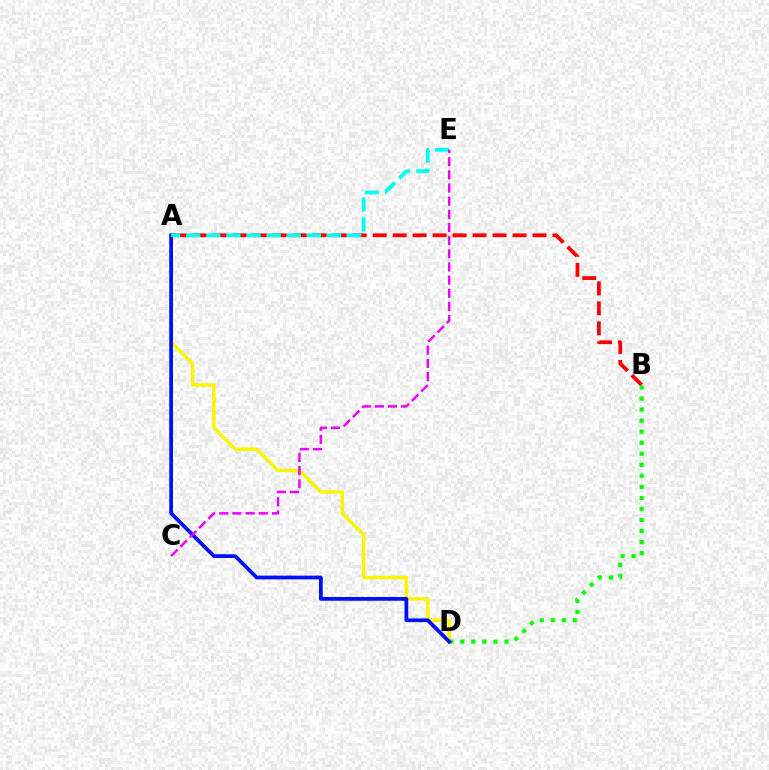{('A', 'D'): [{'color': '#fcf500', 'line_style': 'solid', 'thickness': 2.47}, {'color': '#0010ff', 'line_style': 'solid', 'thickness': 2.7}], ('A', 'B'): [{'color': '#ff0000', 'line_style': 'dashed', 'thickness': 2.71}], ('B', 'D'): [{'color': '#08ff00', 'line_style': 'dotted', 'thickness': 3.0}], ('A', 'E'): [{'color': '#00fff6', 'line_style': 'dashed', 'thickness': 2.73}], ('C', 'E'): [{'color': '#ee00ff', 'line_style': 'dashed', 'thickness': 1.79}]}